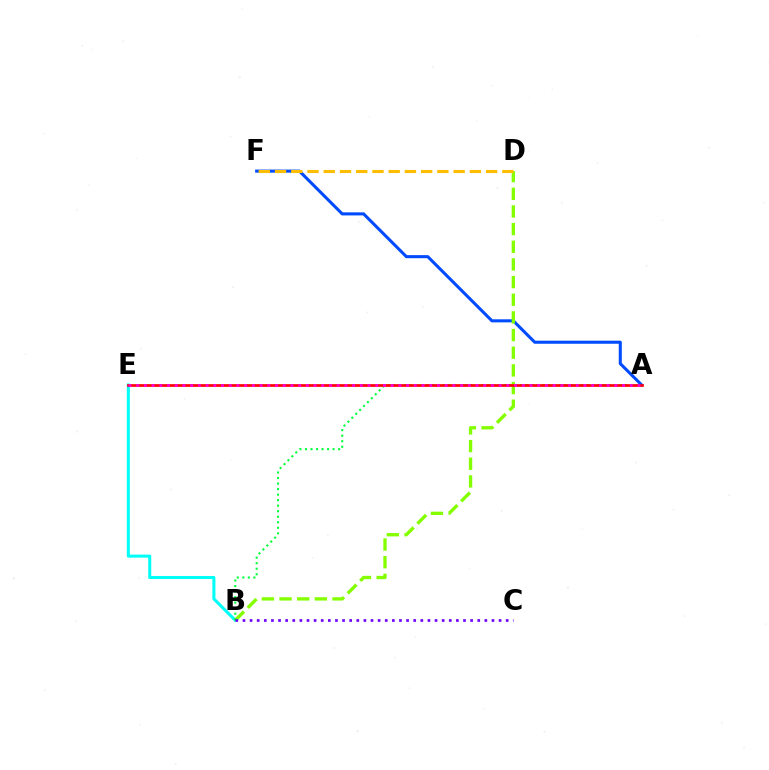{('B', 'E'): [{'color': '#00fff6', 'line_style': 'solid', 'thickness': 2.19}], ('A', 'F'): [{'color': '#004bff', 'line_style': 'solid', 'thickness': 2.21}], ('B', 'D'): [{'color': '#84ff00', 'line_style': 'dashed', 'thickness': 2.4}], ('A', 'B'): [{'color': '#00ff39', 'line_style': 'dotted', 'thickness': 1.5}], ('B', 'C'): [{'color': '#7200ff', 'line_style': 'dotted', 'thickness': 1.93}], ('A', 'E'): [{'color': '#ff0000', 'line_style': 'solid', 'thickness': 1.93}, {'color': '#ff00cf', 'line_style': 'dotted', 'thickness': 2.1}], ('D', 'F'): [{'color': '#ffbd00', 'line_style': 'dashed', 'thickness': 2.21}]}